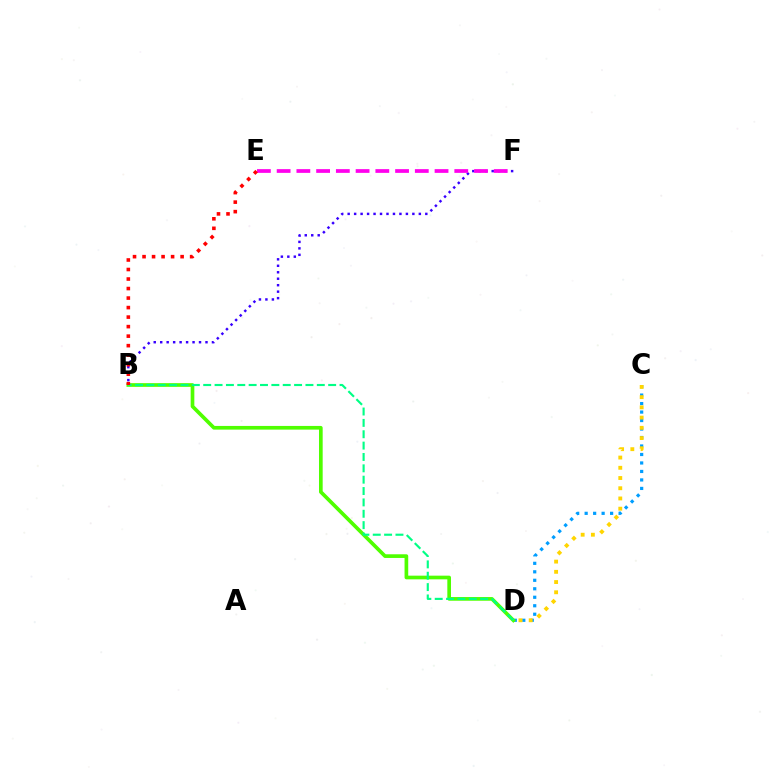{('B', 'F'): [{'color': '#3700ff', 'line_style': 'dotted', 'thickness': 1.76}], ('C', 'D'): [{'color': '#009eff', 'line_style': 'dotted', 'thickness': 2.31}, {'color': '#ffd500', 'line_style': 'dotted', 'thickness': 2.78}], ('B', 'D'): [{'color': '#4fff00', 'line_style': 'solid', 'thickness': 2.65}, {'color': '#00ff86', 'line_style': 'dashed', 'thickness': 1.54}], ('E', 'F'): [{'color': '#ff00ed', 'line_style': 'dashed', 'thickness': 2.68}], ('B', 'E'): [{'color': '#ff0000', 'line_style': 'dotted', 'thickness': 2.59}]}